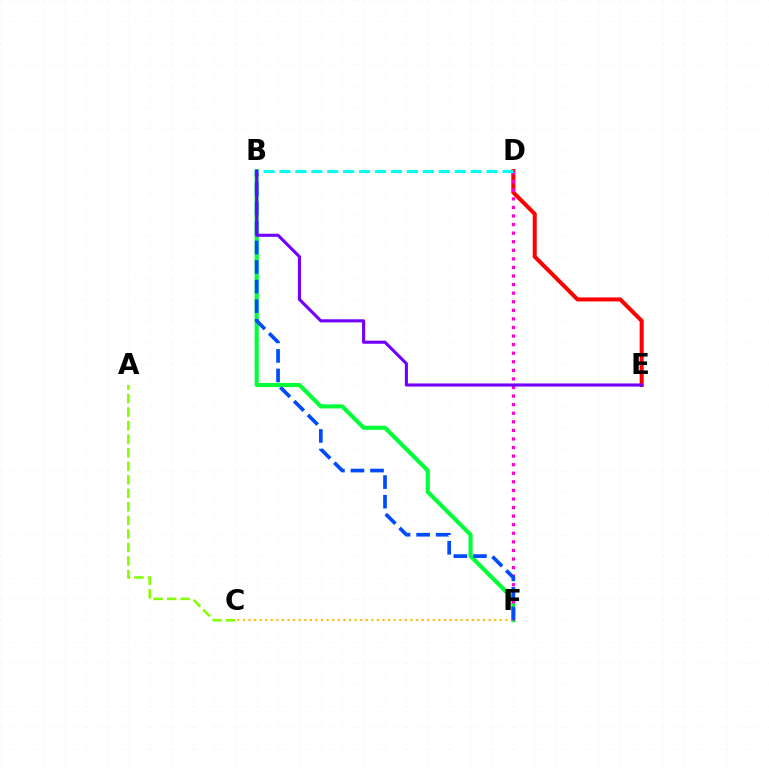{('B', 'F'): [{'color': '#00ff39', 'line_style': 'solid', 'thickness': 2.96}, {'color': '#004bff', 'line_style': 'dashed', 'thickness': 2.66}], ('D', 'E'): [{'color': '#ff0000', 'line_style': 'solid', 'thickness': 2.9}], ('A', 'C'): [{'color': '#84ff00', 'line_style': 'dashed', 'thickness': 1.84}], ('D', 'F'): [{'color': '#ff00cf', 'line_style': 'dotted', 'thickness': 2.33}], ('C', 'F'): [{'color': '#ffbd00', 'line_style': 'dotted', 'thickness': 1.52}], ('B', 'D'): [{'color': '#00fff6', 'line_style': 'dashed', 'thickness': 2.16}], ('B', 'E'): [{'color': '#7200ff', 'line_style': 'solid', 'thickness': 2.23}]}